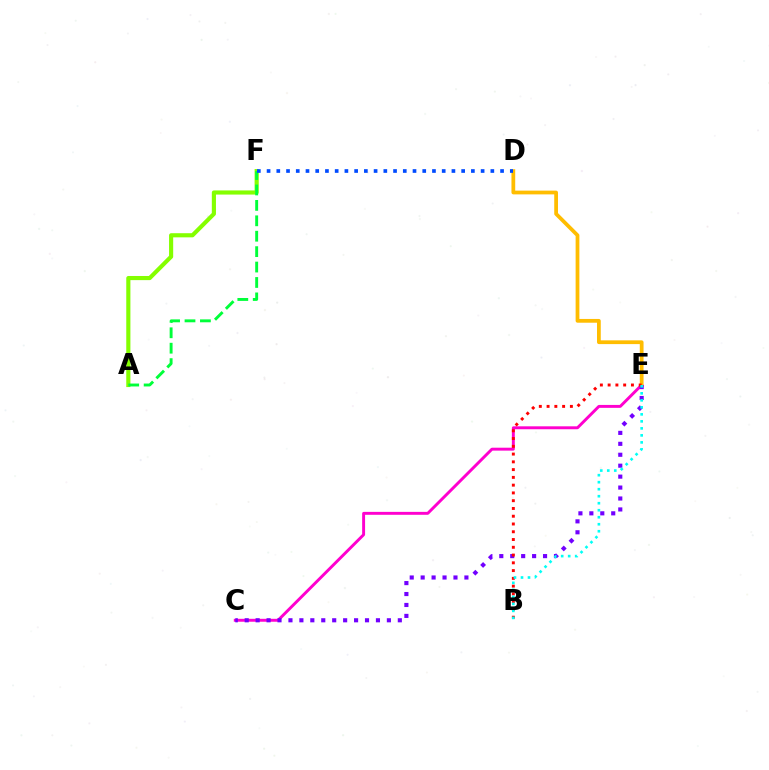{('C', 'E'): [{'color': '#ff00cf', 'line_style': 'solid', 'thickness': 2.11}, {'color': '#7200ff', 'line_style': 'dotted', 'thickness': 2.97}], ('D', 'E'): [{'color': '#ffbd00', 'line_style': 'solid', 'thickness': 2.71}], ('A', 'F'): [{'color': '#84ff00', 'line_style': 'solid', 'thickness': 2.98}, {'color': '#00ff39', 'line_style': 'dashed', 'thickness': 2.09}], ('B', 'E'): [{'color': '#ff0000', 'line_style': 'dotted', 'thickness': 2.11}, {'color': '#00fff6', 'line_style': 'dotted', 'thickness': 1.9}], ('D', 'F'): [{'color': '#004bff', 'line_style': 'dotted', 'thickness': 2.64}]}